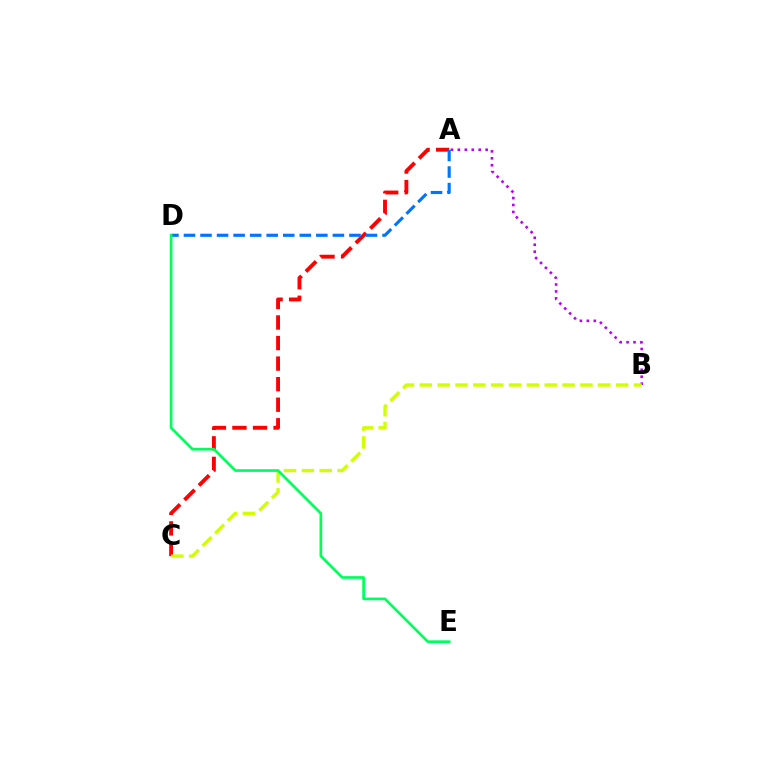{('A', 'B'): [{'color': '#b900ff', 'line_style': 'dotted', 'thickness': 1.89}], ('A', 'C'): [{'color': '#ff0000', 'line_style': 'dashed', 'thickness': 2.79}], ('A', 'D'): [{'color': '#0074ff', 'line_style': 'dashed', 'thickness': 2.25}], ('B', 'C'): [{'color': '#d1ff00', 'line_style': 'dashed', 'thickness': 2.42}], ('D', 'E'): [{'color': '#00ff5c', 'line_style': 'solid', 'thickness': 1.93}]}